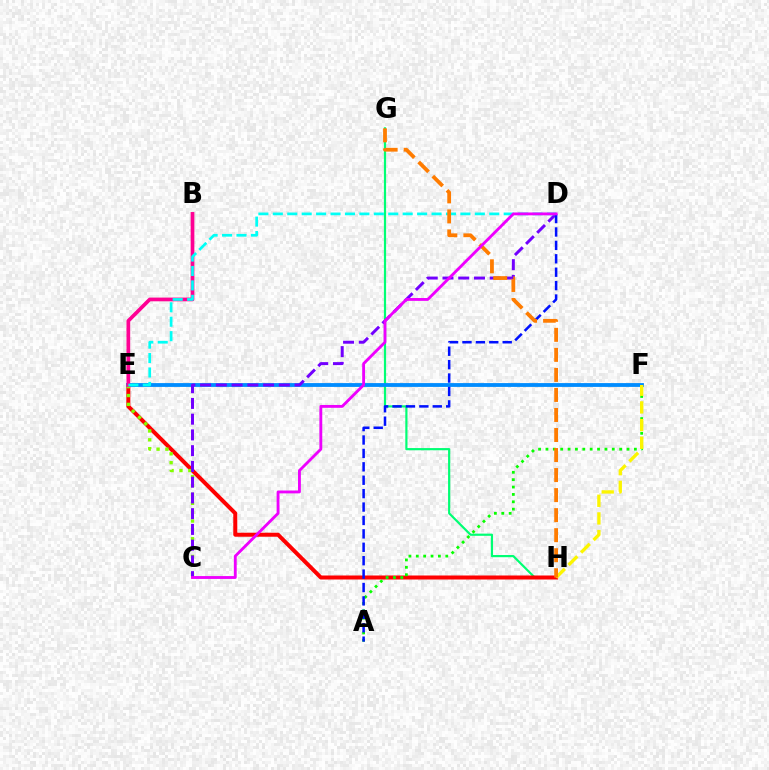{('G', 'H'): [{'color': '#00ff74', 'line_style': 'solid', 'thickness': 1.58}, {'color': '#ff7c00', 'line_style': 'dashed', 'thickness': 2.72}], ('E', 'H'): [{'color': '#ff0000', 'line_style': 'solid', 'thickness': 2.88}], ('A', 'F'): [{'color': '#08ff00', 'line_style': 'dotted', 'thickness': 2.0}], ('E', 'F'): [{'color': '#008cff', 'line_style': 'solid', 'thickness': 2.75}], ('C', 'E'): [{'color': '#84ff00', 'line_style': 'dotted', 'thickness': 2.41}], ('C', 'D'): [{'color': '#7200ff', 'line_style': 'dashed', 'thickness': 2.14}, {'color': '#ee00ff', 'line_style': 'solid', 'thickness': 2.05}], ('B', 'E'): [{'color': '#ff0094', 'line_style': 'solid', 'thickness': 2.67}], ('D', 'E'): [{'color': '#00fff6', 'line_style': 'dashed', 'thickness': 1.96}], ('F', 'H'): [{'color': '#fcf500', 'line_style': 'dashed', 'thickness': 2.4}], ('A', 'D'): [{'color': '#0010ff', 'line_style': 'dashed', 'thickness': 1.82}]}